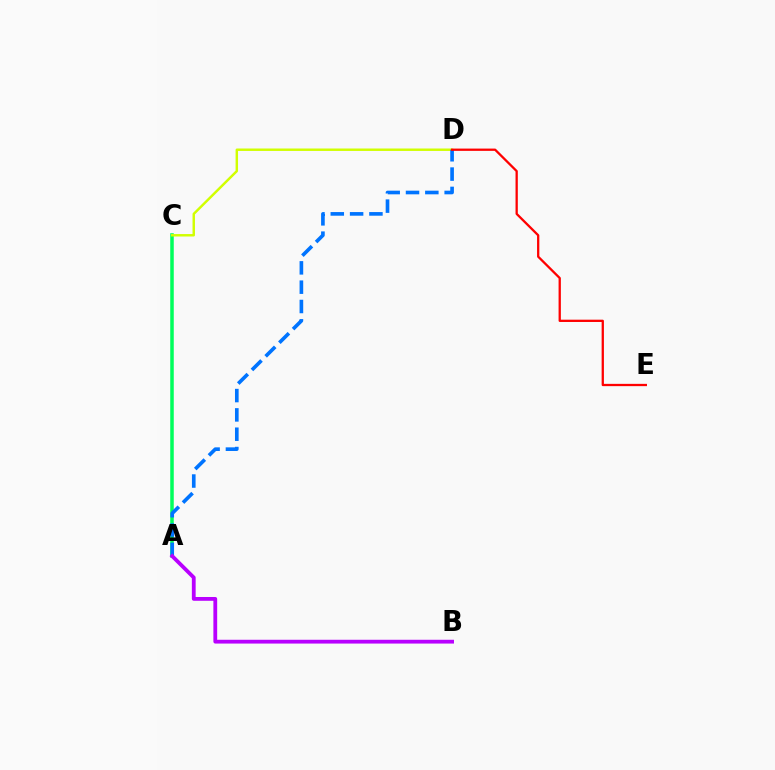{('A', 'C'): [{'color': '#00ff5c', 'line_style': 'solid', 'thickness': 2.53}], ('C', 'D'): [{'color': '#d1ff00', 'line_style': 'solid', 'thickness': 1.76}], ('A', 'D'): [{'color': '#0074ff', 'line_style': 'dashed', 'thickness': 2.63}], ('D', 'E'): [{'color': '#ff0000', 'line_style': 'solid', 'thickness': 1.64}], ('A', 'B'): [{'color': '#b900ff', 'line_style': 'solid', 'thickness': 2.73}]}